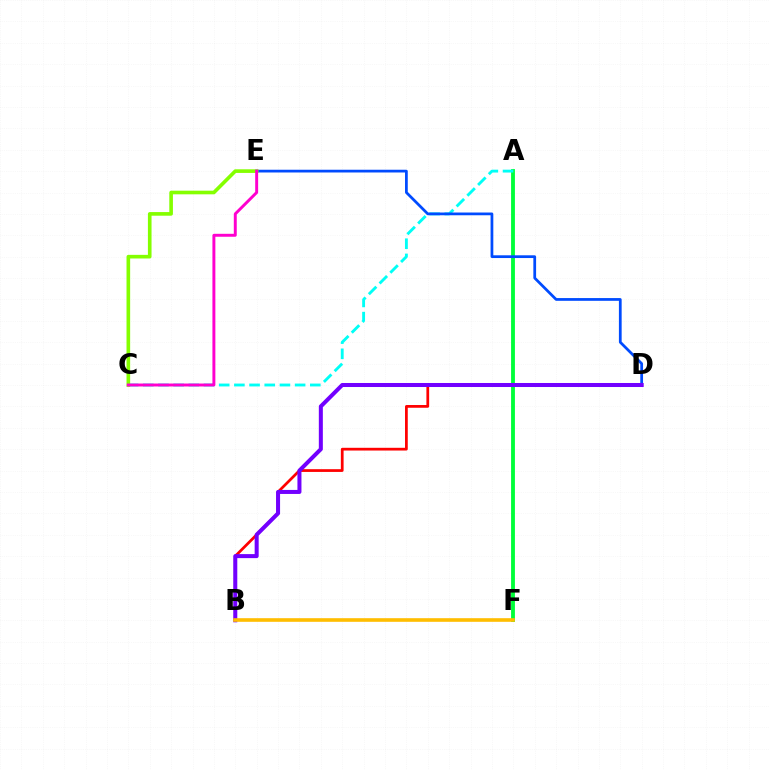{('A', 'F'): [{'color': '#00ff39', 'line_style': 'solid', 'thickness': 2.77}], ('B', 'D'): [{'color': '#ff0000', 'line_style': 'solid', 'thickness': 1.97}, {'color': '#7200ff', 'line_style': 'solid', 'thickness': 2.89}], ('A', 'C'): [{'color': '#00fff6', 'line_style': 'dashed', 'thickness': 2.06}], ('D', 'E'): [{'color': '#004bff', 'line_style': 'solid', 'thickness': 1.98}], ('C', 'E'): [{'color': '#84ff00', 'line_style': 'solid', 'thickness': 2.62}, {'color': '#ff00cf', 'line_style': 'solid', 'thickness': 2.12}], ('B', 'F'): [{'color': '#ffbd00', 'line_style': 'solid', 'thickness': 2.61}]}